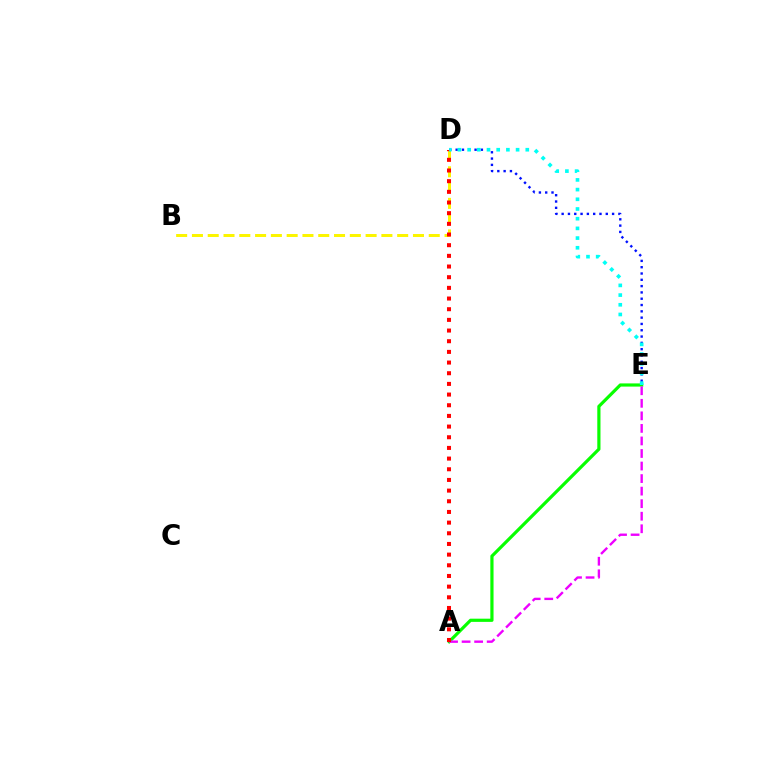{('D', 'E'): [{'color': '#0010ff', 'line_style': 'dotted', 'thickness': 1.71}, {'color': '#00fff6', 'line_style': 'dotted', 'thickness': 2.63}], ('A', 'E'): [{'color': '#08ff00', 'line_style': 'solid', 'thickness': 2.3}, {'color': '#ee00ff', 'line_style': 'dashed', 'thickness': 1.7}], ('B', 'D'): [{'color': '#fcf500', 'line_style': 'dashed', 'thickness': 2.14}], ('A', 'D'): [{'color': '#ff0000', 'line_style': 'dotted', 'thickness': 2.9}]}